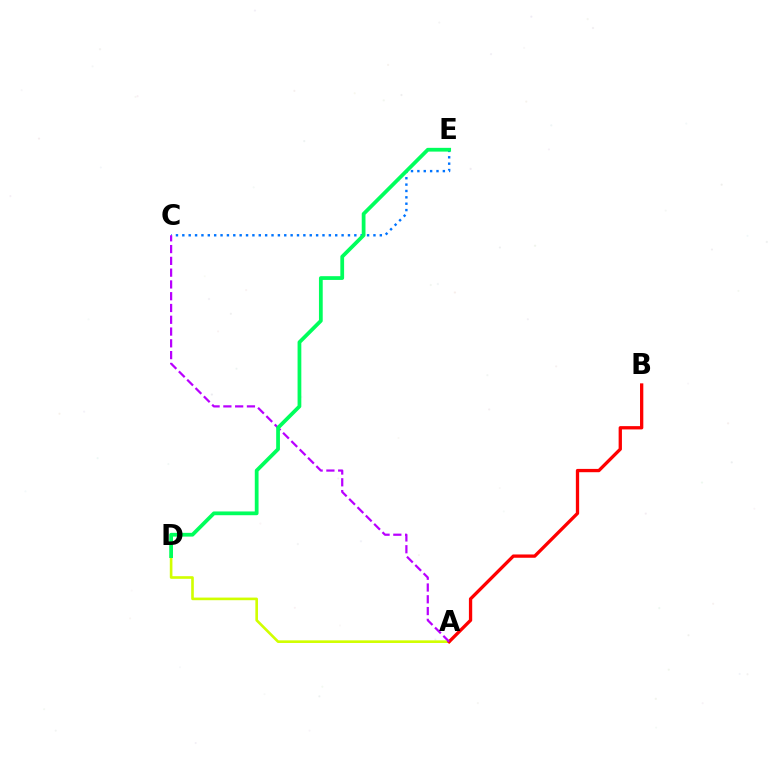{('A', 'D'): [{'color': '#d1ff00', 'line_style': 'solid', 'thickness': 1.89}], ('C', 'E'): [{'color': '#0074ff', 'line_style': 'dotted', 'thickness': 1.73}], ('A', 'B'): [{'color': '#ff0000', 'line_style': 'solid', 'thickness': 2.38}], ('A', 'C'): [{'color': '#b900ff', 'line_style': 'dashed', 'thickness': 1.6}], ('D', 'E'): [{'color': '#00ff5c', 'line_style': 'solid', 'thickness': 2.71}]}